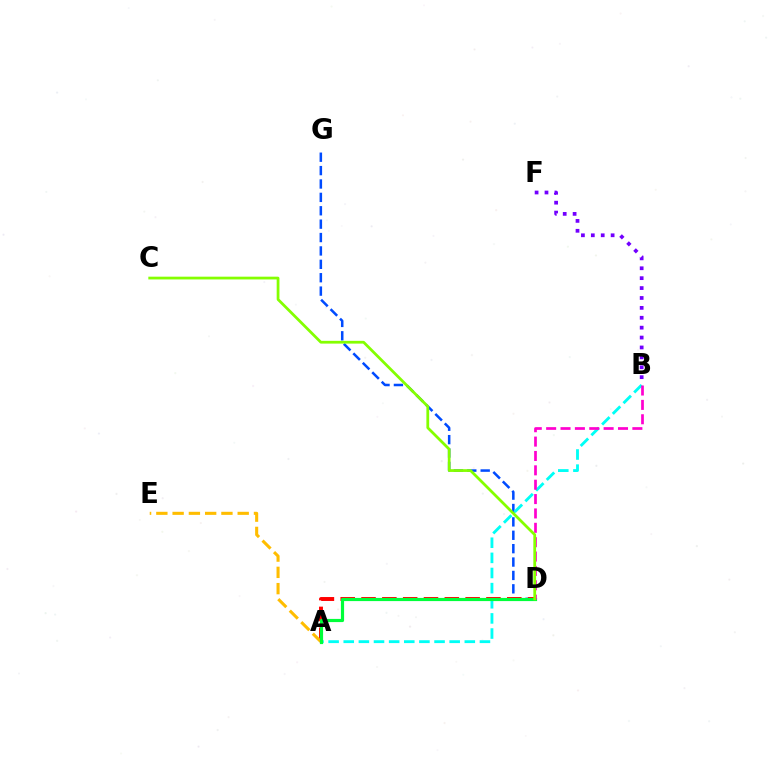{('D', 'G'): [{'color': '#004bff', 'line_style': 'dashed', 'thickness': 1.82}], ('B', 'F'): [{'color': '#7200ff', 'line_style': 'dotted', 'thickness': 2.69}], ('A', 'D'): [{'color': '#ff0000', 'line_style': 'dashed', 'thickness': 2.83}, {'color': '#00ff39', 'line_style': 'solid', 'thickness': 2.29}], ('A', 'B'): [{'color': '#00fff6', 'line_style': 'dashed', 'thickness': 2.06}], ('A', 'E'): [{'color': '#ffbd00', 'line_style': 'dashed', 'thickness': 2.21}], ('B', 'D'): [{'color': '#ff00cf', 'line_style': 'dashed', 'thickness': 1.95}], ('C', 'D'): [{'color': '#84ff00', 'line_style': 'solid', 'thickness': 1.99}]}